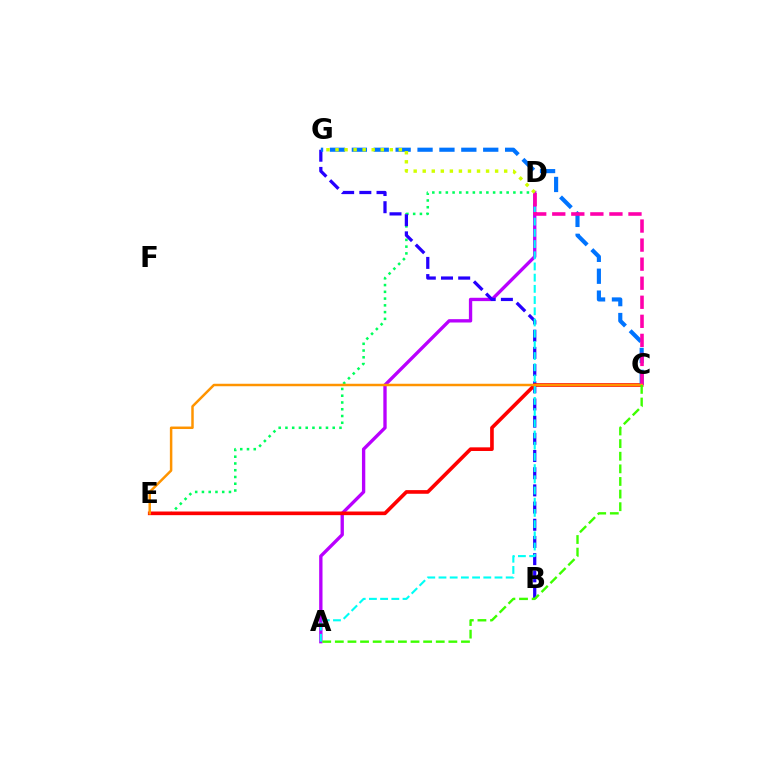{('A', 'D'): [{'color': '#b900ff', 'line_style': 'solid', 'thickness': 2.4}, {'color': '#00fff6', 'line_style': 'dashed', 'thickness': 1.52}], ('D', 'E'): [{'color': '#00ff5c', 'line_style': 'dotted', 'thickness': 1.84}], ('B', 'G'): [{'color': '#2500ff', 'line_style': 'dashed', 'thickness': 2.33}], ('C', 'E'): [{'color': '#ff0000', 'line_style': 'solid', 'thickness': 2.63}, {'color': '#ff9400', 'line_style': 'solid', 'thickness': 1.79}], ('C', 'G'): [{'color': '#0074ff', 'line_style': 'dashed', 'thickness': 2.97}], ('C', 'D'): [{'color': '#ff00ac', 'line_style': 'dashed', 'thickness': 2.59}], ('A', 'C'): [{'color': '#3dff00', 'line_style': 'dashed', 'thickness': 1.71}], ('D', 'G'): [{'color': '#d1ff00', 'line_style': 'dotted', 'thickness': 2.46}]}